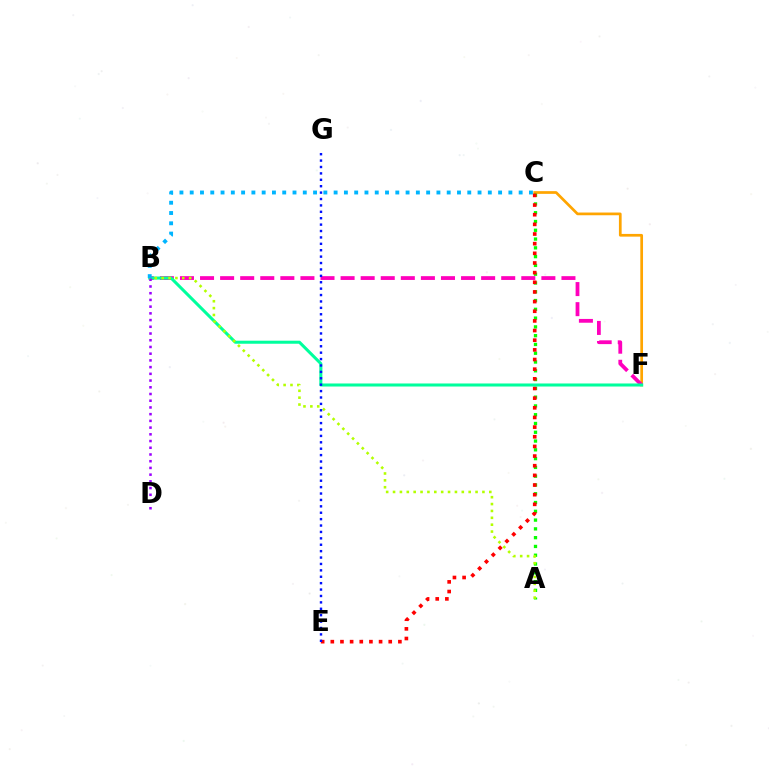{('C', 'F'): [{'color': '#ffa500', 'line_style': 'solid', 'thickness': 1.95}], ('A', 'C'): [{'color': '#08ff00', 'line_style': 'dotted', 'thickness': 2.39}], ('B', 'F'): [{'color': '#ff00bd', 'line_style': 'dashed', 'thickness': 2.73}, {'color': '#00ff9d', 'line_style': 'solid', 'thickness': 2.19}], ('C', 'E'): [{'color': '#ff0000', 'line_style': 'dotted', 'thickness': 2.62}], ('B', 'D'): [{'color': '#9b00ff', 'line_style': 'dotted', 'thickness': 1.83}], ('A', 'B'): [{'color': '#b3ff00', 'line_style': 'dotted', 'thickness': 1.87}], ('E', 'G'): [{'color': '#0010ff', 'line_style': 'dotted', 'thickness': 1.74}], ('B', 'C'): [{'color': '#00b5ff', 'line_style': 'dotted', 'thickness': 2.79}]}